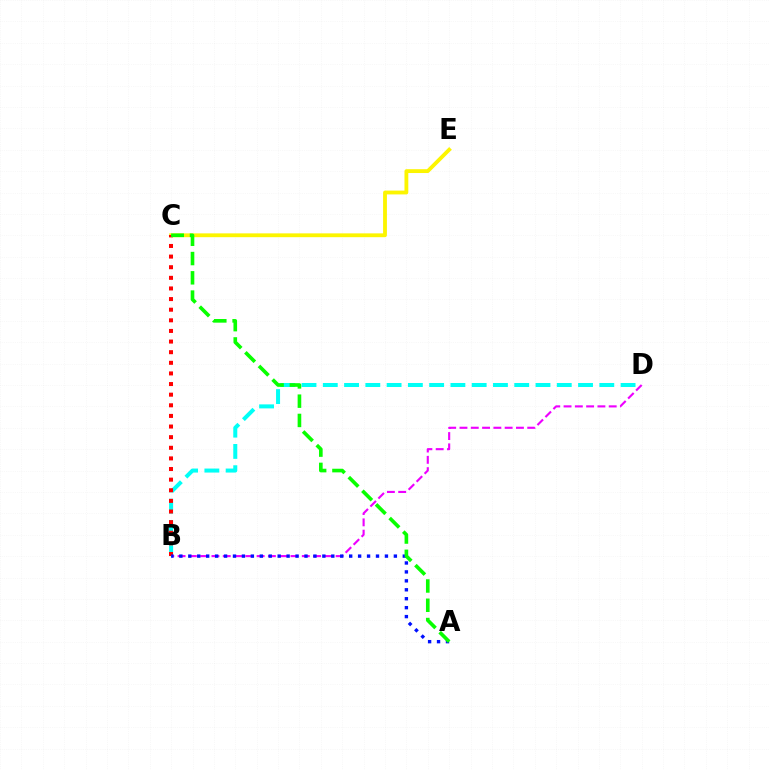{('B', 'D'): [{'color': '#00fff6', 'line_style': 'dashed', 'thickness': 2.89}, {'color': '#ee00ff', 'line_style': 'dashed', 'thickness': 1.53}], ('C', 'E'): [{'color': '#fcf500', 'line_style': 'solid', 'thickness': 2.75}], ('B', 'C'): [{'color': '#ff0000', 'line_style': 'dotted', 'thickness': 2.89}], ('A', 'B'): [{'color': '#0010ff', 'line_style': 'dotted', 'thickness': 2.43}], ('A', 'C'): [{'color': '#08ff00', 'line_style': 'dashed', 'thickness': 2.62}]}